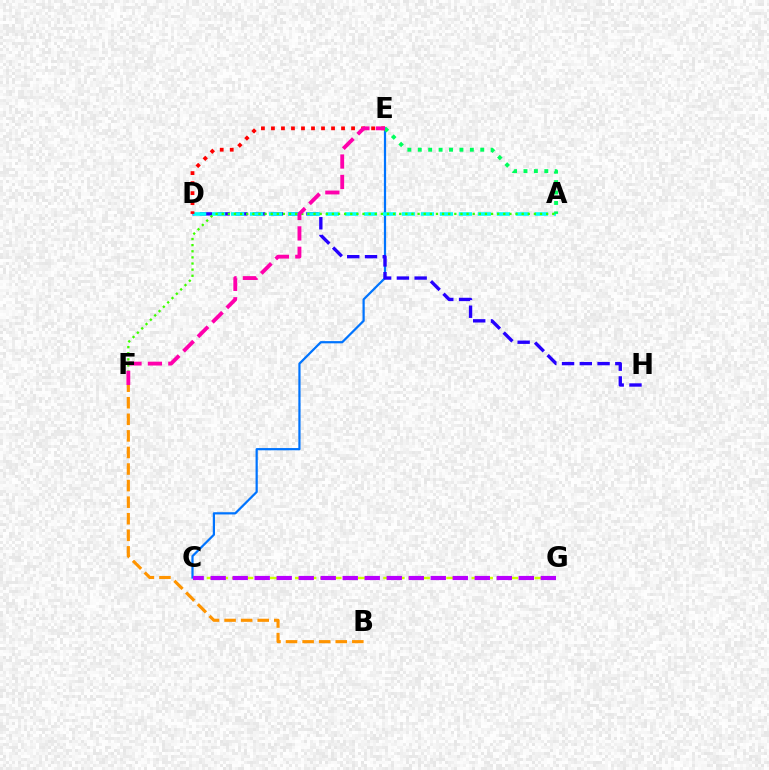{('C', 'E'): [{'color': '#0074ff', 'line_style': 'solid', 'thickness': 1.6}], ('B', 'F'): [{'color': '#ff9400', 'line_style': 'dashed', 'thickness': 2.25}], ('C', 'G'): [{'color': '#d1ff00', 'line_style': 'dashed', 'thickness': 1.71}, {'color': '#b900ff', 'line_style': 'dashed', 'thickness': 2.99}], ('D', 'H'): [{'color': '#2500ff', 'line_style': 'dashed', 'thickness': 2.41}], ('A', 'D'): [{'color': '#00fff6', 'line_style': 'dashed', 'thickness': 2.58}], ('A', 'E'): [{'color': '#00ff5c', 'line_style': 'dotted', 'thickness': 2.83}], ('A', 'F'): [{'color': '#3dff00', 'line_style': 'dotted', 'thickness': 1.66}], ('D', 'E'): [{'color': '#ff0000', 'line_style': 'dotted', 'thickness': 2.72}], ('E', 'F'): [{'color': '#ff00ac', 'line_style': 'dashed', 'thickness': 2.77}]}